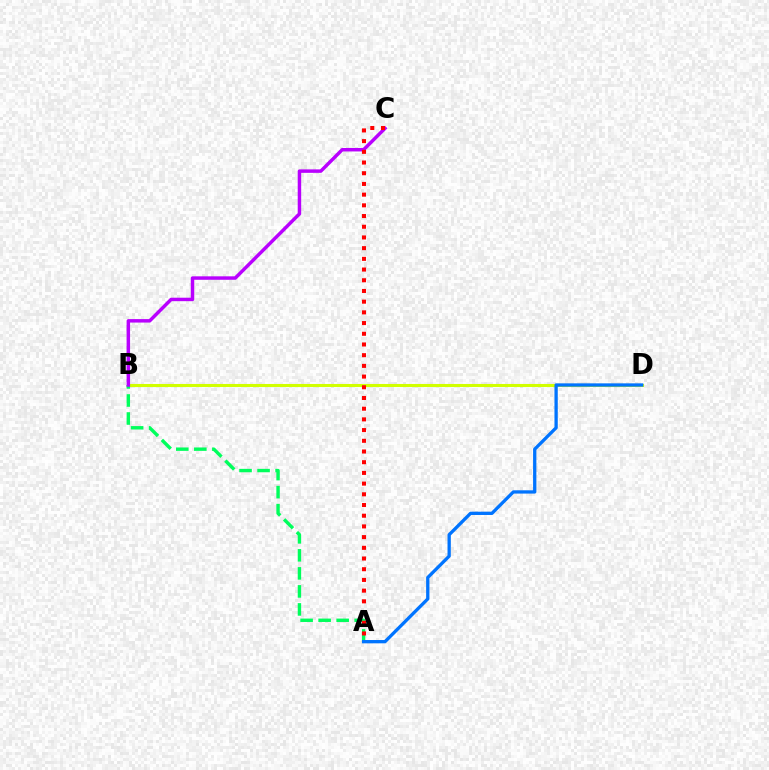{('B', 'D'): [{'color': '#d1ff00', 'line_style': 'solid', 'thickness': 2.21}], ('A', 'B'): [{'color': '#00ff5c', 'line_style': 'dashed', 'thickness': 2.45}], ('A', 'D'): [{'color': '#0074ff', 'line_style': 'solid', 'thickness': 2.37}], ('B', 'C'): [{'color': '#b900ff', 'line_style': 'solid', 'thickness': 2.49}], ('A', 'C'): [{'color': '#ff0000', 'line_style': 'dotted', 'thickness': 2.91}]}